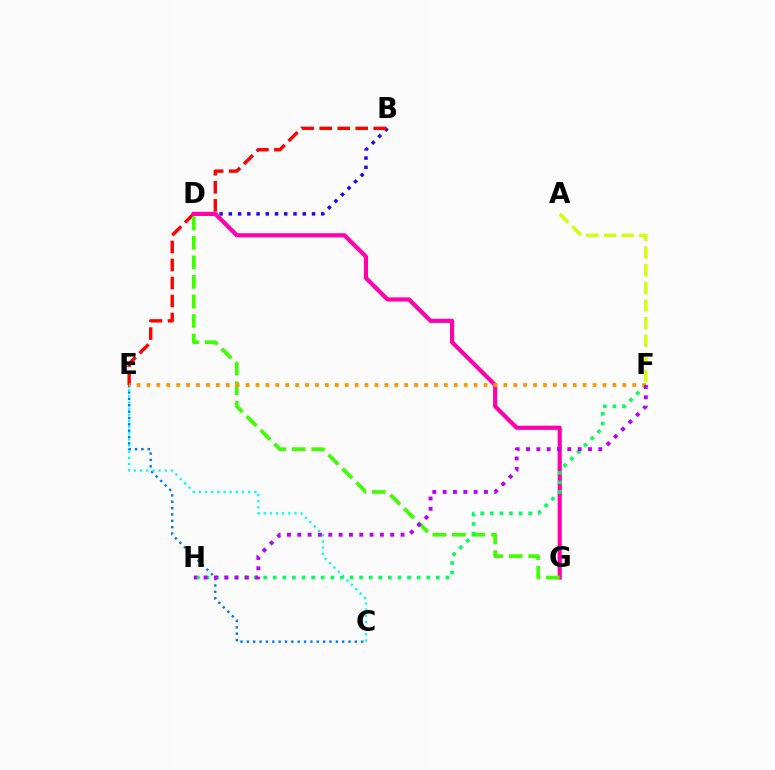{('B', 'D'): [{'color': '#2500ff', 'line_style': 'dotted', 'thickness': 2.51}], ('B', 'E'): [{'color': '#ff0000', 'line_style': 'dashed', 'thickness': 2.45}], ('A', 'F'): [{'color': '#d1ff00', 'line_style': 'dashed', 'thickness': 2.4}], ('C', 'E'): [{'color': '#0074ff', 'line_style': 'dotted', 'thickness': 1.73}, {'color': '#00fff6', 'line_style': 'dotted', 'thickness': 1.67}], ('D', 'G'): [{'color': '#ff00ac', 'line_style': 'solid', 'thickness': 2.99}, {'color': '#3dff00', 'line_style': 'dashed', 'thickness': 2.66}], ('F', 'H'): [{'color': '#00ff5c', 'line_style': 'dotted', 'thickness': 2.61}, {'color': '#b900ff', 'line_style': 'dotted', 'thickness': 2.81}], ('E', 'F'): [{'color': '#ff9400', 'line_style': 'dotted', 'thickness': 2.69}]}